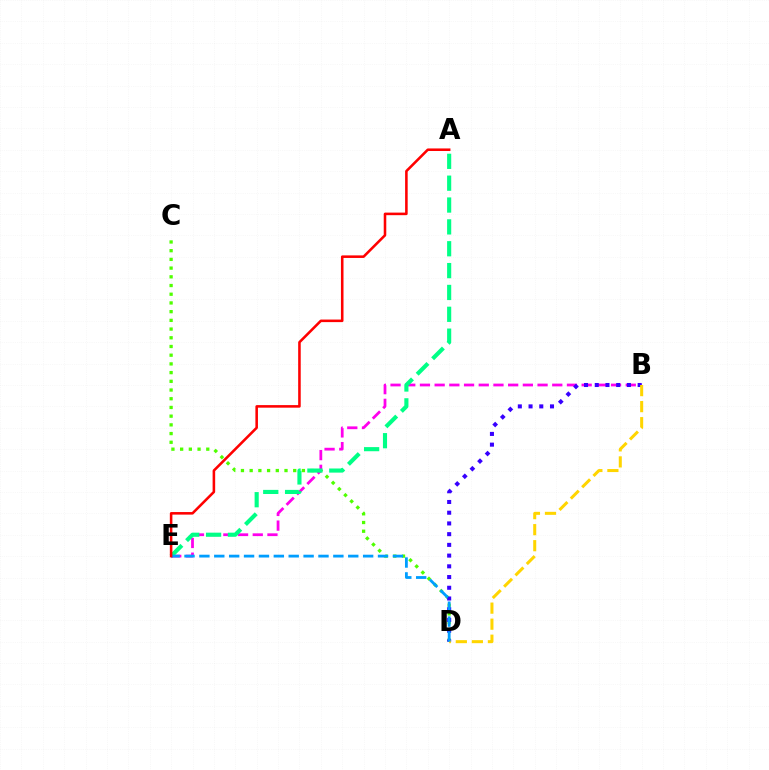{('C', 'D'): [{'color': '#4fff00', 'line_style': 'dotted', 'thickness': 2.37}], ('B', 'E'): [{'color': '#ff00ed', 'line_style': 'dashed', 'thickness': 2.0}], ('B', 'D'): [{'color': '#3700ff', 'line_style': 'dotted', 'thickness': 2.91}, {'color': '#ffd500', 'line_style': 'dashed', 'thickness': 2.18}], ('A', 'E'): [{'color': '#00ff86', 'line_style': 'dashed', 'thickness': 2.97}, {'color': '#ff0000', 'line_style': 'solid', 'thickness': 1.85}], ('D', 'E'): [{'color': '#009eff', 'line_style': 'dashed', 'thickness': 2.02}]}